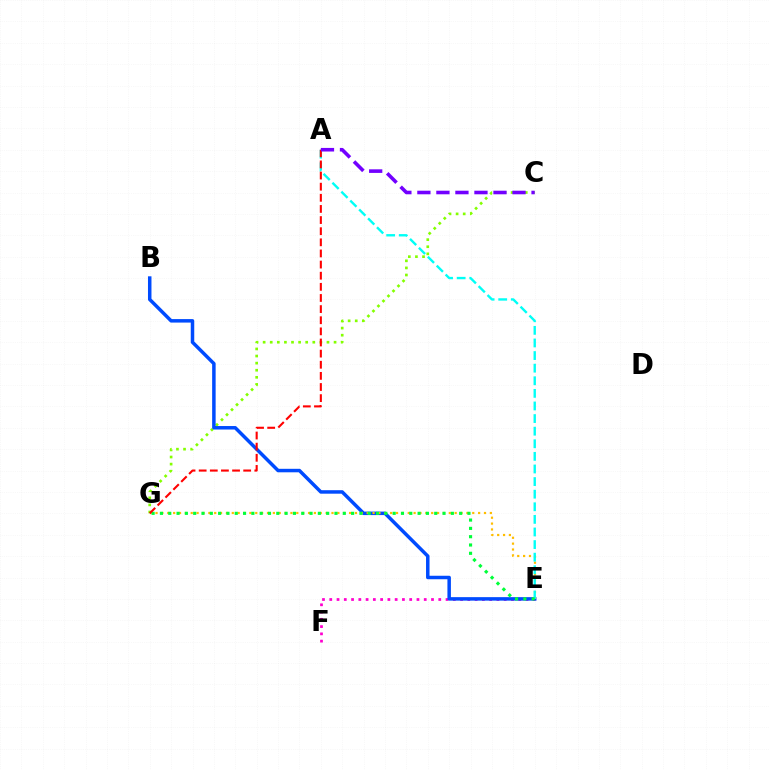{('E', 'F'): [{'color': '#ff00cf', 'line_style': 'dotted', 'thickness': 1.97}], ('C', 'G'): [{'color': '#84ff00', 'line_style': 'dotted', 'thickness': 1.93}], ('B', 'E'): [{'color': '#004bff', 'line_style': 'solid', 'thickness': 2.51}], ('E', 'G'): [{'color': '#ffbd00', 'line_style': 'dotted', 'thickness': 1.59}, {'color': '#00ff39', 'line_style': 'dotted', 'thickness': 2.26}], ('A', 'E'): [{'color': '#00fff6', 'line_style': 'dashed', 'thickness': 1.71}], ('A', 'G'): [{'color': '#ff0000', 'line_style': 'dashed', 'thickness': 1.51}], ('A', 'C'): [{'color': '#7200ff', 'line_style': 'dashed', 'thickness': 2.58}]}